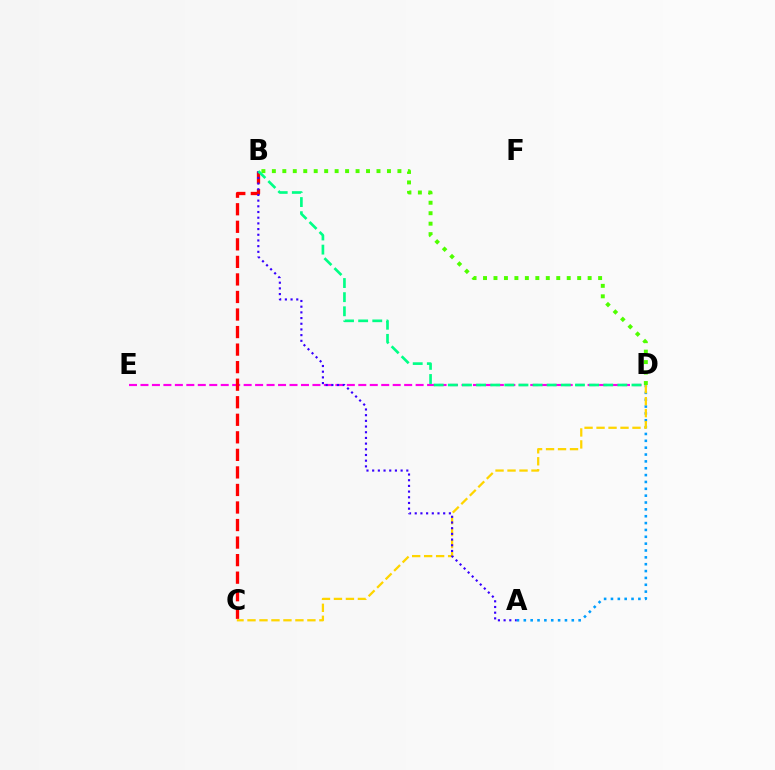{('D', 'E'): [{'color': '#ff00ed', 'line_style': 'dashed', 'thickness': 1.56}], ('A', 'D'): [{'color': '#009eff', 'line_style': 'dotted', 'thickness': 1.86}], ('B', 'C'): [{'color': '#ff0000', 'line_style': 'dashed', 'thickness': 2.38}], ('B', 'D'): [{'color': '#4fff00', 'line_style': 'dotted', 'thickness': 2.84}, {'color': '#00ff86', 'line_style': 'dashed', 'thickness': 1.92}], ('C', 'D'): [{'color': '#ffd500', 'line_style': 'dashed', 'thickness': 1.63}], ('A', 'B'): [{'color': '#3700ff', 'line_style': 'dotted', 'thickness': 1.55}]}